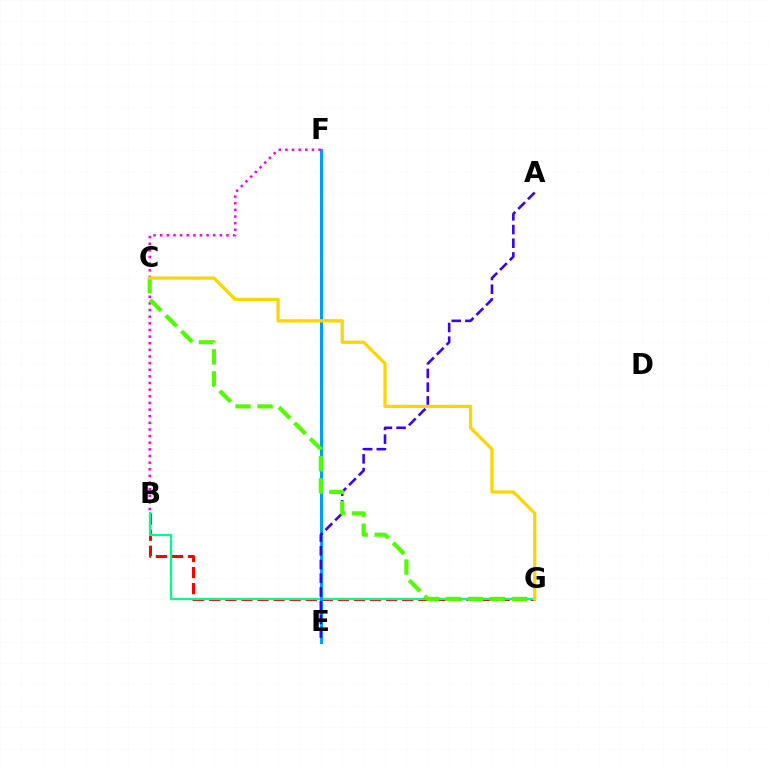{('B', 'G'): [{'color': '#ff0000', 'line_style': 'dashed', 'thickness': 2.18}, {'color': '#00ff86', 'line_style': 'solid', 'thickness': 1.65}], ('E', 'F'): [{'color': '#009eff', 'line_style': 'solid', 'thickness': 2.18}], ('A', 'E'): [{'color': '#3700ff', 'line_style': 'dashed', 'thickness': 1.86}], ('B', 'F'): [{'color': '#ff00ed', 'line_style': 'dotted', 'thickness': 1.8}], ('C', 'G'): [{'color': '#4fff00', 'line_style': 'dashed', 'thickness': 2.99}, {'color': '#ffd500', 'line_style': 'solid', 'thickness': 2.34}]}